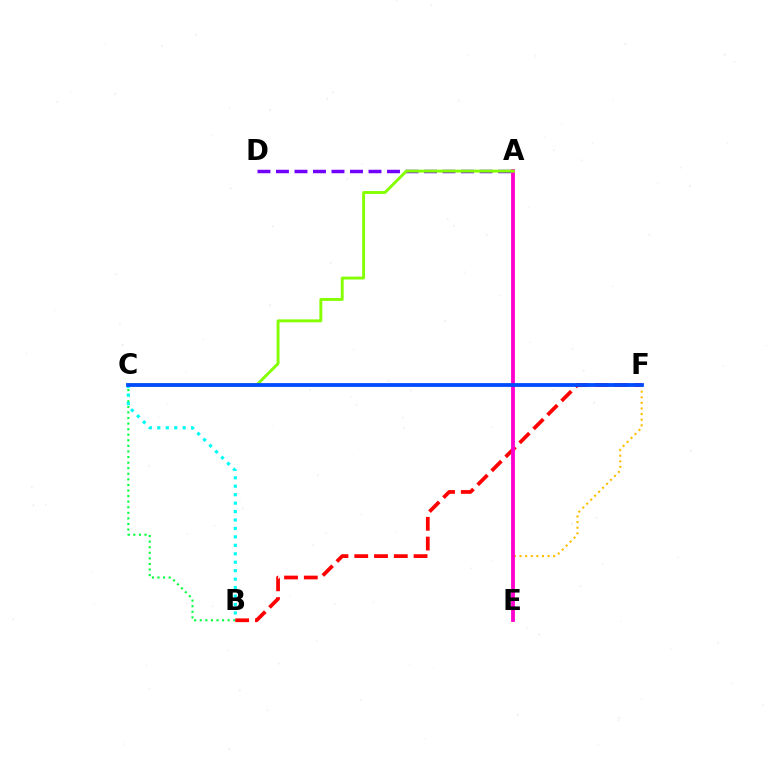{('B', 'C'): [{'color': '#00ff39', 'line_style': 'dotted', 'thickness': 1.52}, {'color': '#00fff6', 'line_style': 'dotted', 'thickness': 2.3}], ('A', 'D'): [{'color': '#7200ff', 'line_style': 'dashed', 'thickness': 2.51}], ('B', 'F'): [{'color': '#ff0000', 'line_style': 'dashed', 'thickness': 2.69}], ('E', 'F'): [{'color': '#ffbd00', 'line_style': 'dotted', 'thickness': 1.52}], ('A', 'E'): [{'color': '#ff00cf', 'line_style': 'solid', 'thickness': 2.74}], ('A', 'C'): [{'color': '#84ff00', 'line_style': 'solid', 'thickness': 2.08}], ('C', 'F'): [{'color': '#004bff', 'line_style': 'solid', 'thickness': 2.73}]}